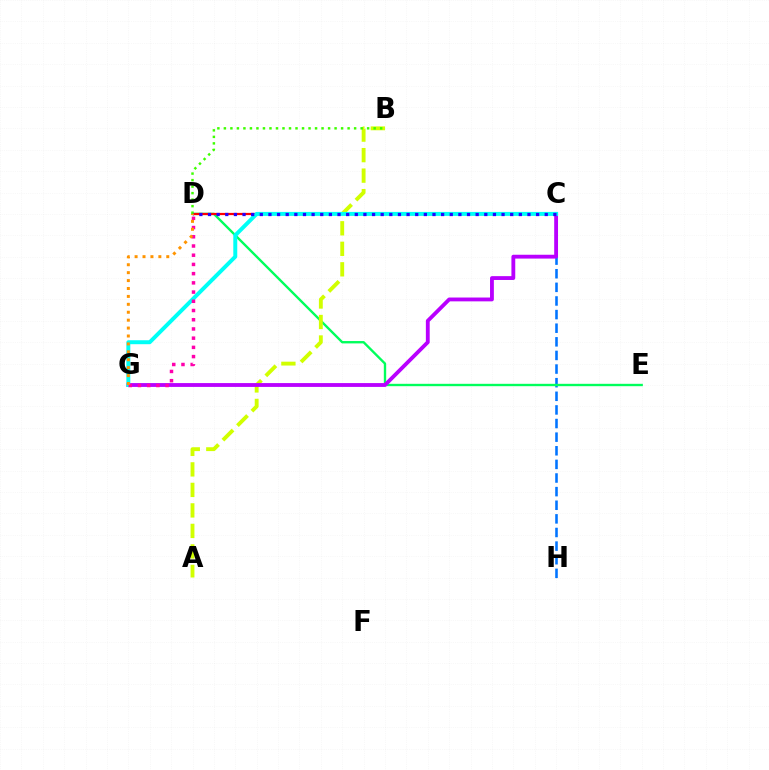{('C', 'H'): [{'color': '#0074ff', 'line_style': 'dashed', 'thickness': 1.85}], ('D', 'E'): [{'color': '#00ff5c', 'line_style': 'solid', 'thickness': 1.7}], ('A', 'B'): [{'color': '#d1ff00', 'line_style': 'dashed', 'thickness': 2.79}], ('C', 'D'): [{'color': '#ff0000', 'line_style': 'solid', 'thickness': 1.61}, {'color': '#2500ff', 'line_style': 'dotted', 'thickness': 2.35}], ('C', 'G'): [{'color': '#b900ff', 'line_style': 'solid', 'thickness': 2.76}, {'color': '#00fff6', 'line_style': 'solid', 'thickness': 2.85}], ('B', 'D'): [{'color': '#3dff00', 'line_style': 'dotted', 'thickness': 1.77}], ('D', 'G'): [{'color': '#ff00ac', 'line_style': 'dotted', 'thickness': 2.5}, {'color': '#ff9400', 'line_style': 'dotted', 'thickness': 2.15}]}